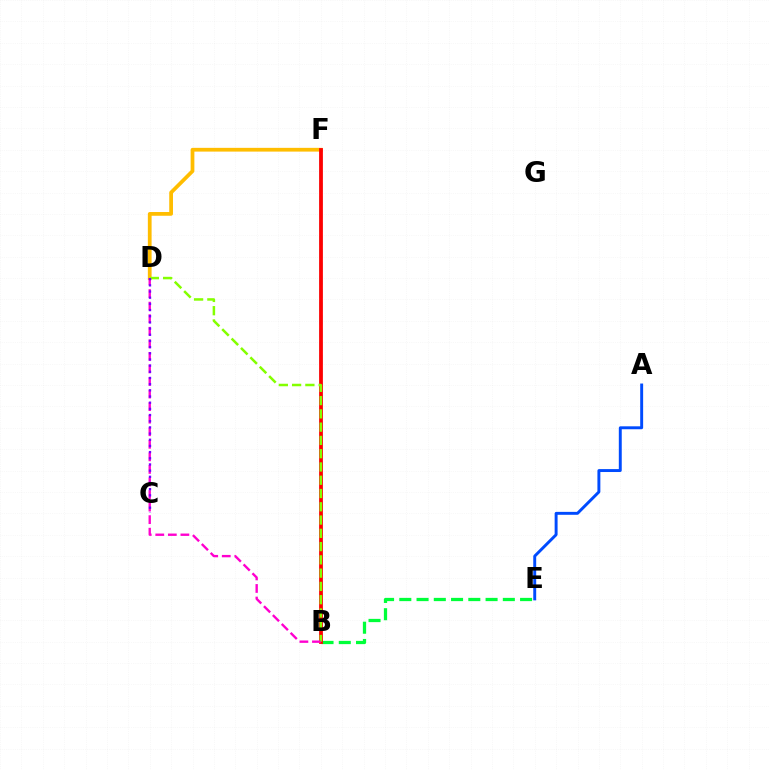{('B', 'E'): [{'color': '#00ff39', 'line_style': 'dashed', 'thickness': 2.34}], ('B', 'F'): [{'color': '#00fff6', 'line_style': 'dashed', 'thickness': 1.8}, {'color': '#ff0000', 'line_style': 'solid', 'thickness': 2.72}], ('D', 'F'): [{'color': '#ffbd00', 'line_style': 'solid', 'thickness': 2.7}], ('B', 'D'): [{'color': '#84ff00', 'line_style': 'dashed', 'thickness': 1.8}, {'color': '#ff00cf', 'line_style': 'dashed', 'thickness': 1.71}], ('A', 'E'): [{'color': '#004bff', 'line_style': 'solid', 'thickness': 2.11}], ('C', 'D'): [{'color': '#7200ff', 'line_style': 'dotted', 'thickness': 1.68}]}